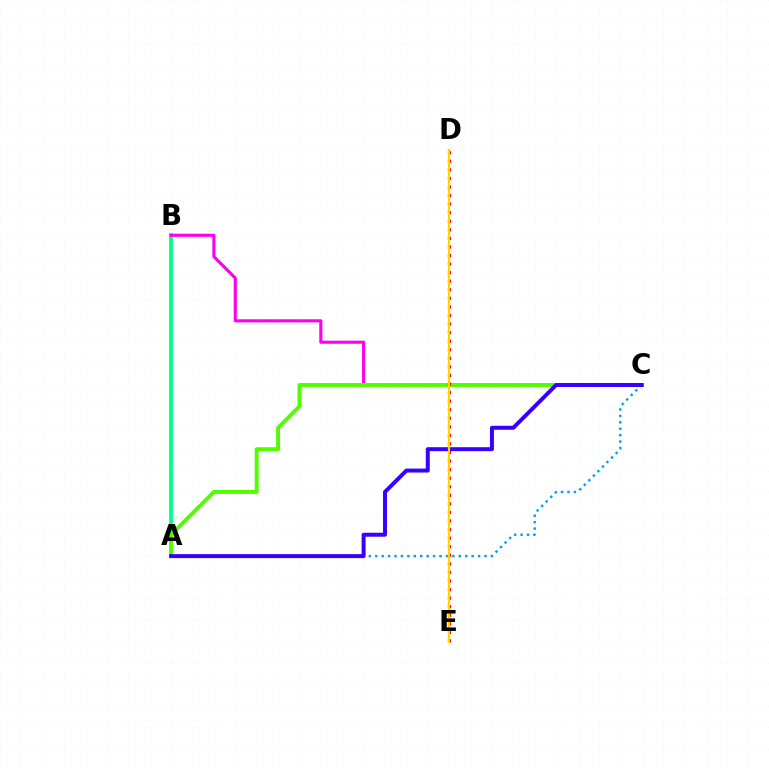{('A', 'B'): [{'color': '#00ff86', 'line_style': 'solid', 'thickness': 2.72}], ('B', 'C'): [{'color': '#ff00ed', 'line_style': 'solid', 'thickness': 2.25}], ('A', 'C'): [{'color': '#4fff00', 'line_style': 'solid', 'thickness': 2.81}, {'color': '#009eff', 'line_style': 'dotted', 'thickness': 1.75}, {'color': '#3700ff', 'line_style': 'solid', 'thickness': 2.85}], ('D', 'E'): [{'color': '#ff0000', 'line_style': 'dotted', 'thickness': 2.33}, {'color': '#ffd500', 'line_style': 'solid', 'thickness': 1.57}]}